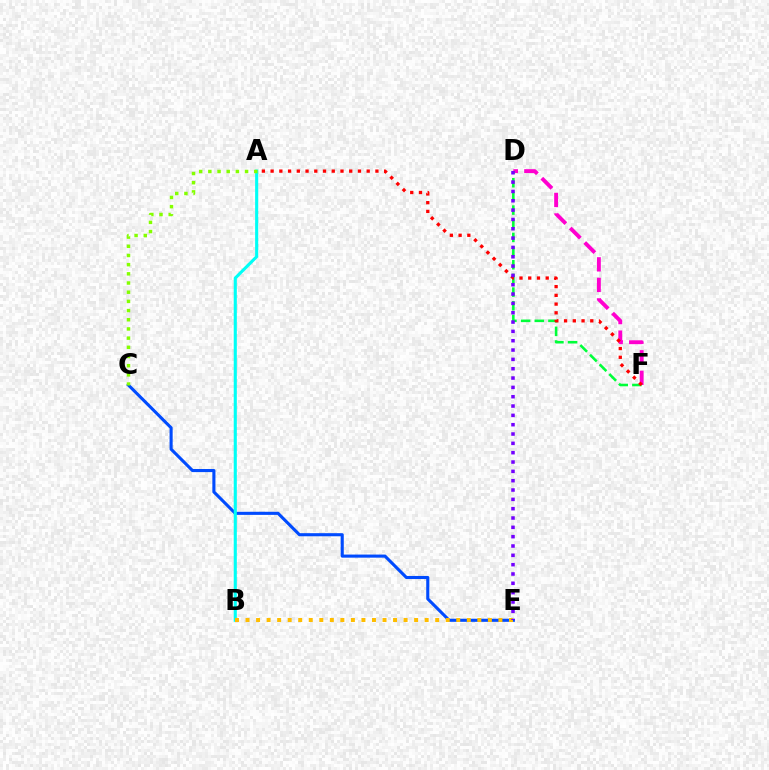{('C', 'E'): [{'color': '#004bff', 'line_style': 'solid', 'thickness': 2.23}], ('A', 'B'): [{'color': '#00fff6', 'line_style': 'solid', 'thickness': 2.23}], ('D', 'F'): [{'color': '#ff00cf', 'line_style': 'dashed', 'thickness': 2.79}, {'color': '#00ff39', 'line_style': 'dashed', 'thickness': 1.86}], ('A', 'F'): [{'color': '#ff0000', 'line_style': 'dotted', 'thickness': 2.37}], ('A', 'C'): [{'color': '#84ff00', 'line_style': 'dotted', 'thickness': 2.5}], ('B', 'E'): [{'color': '#ffbd00', 'line_style': 'dotted', 'thickness': 2.86}], ('D', 'E'): [{'color': '#7200ff', 'line_style': 'dotted', 'thickness': 2.54}]}